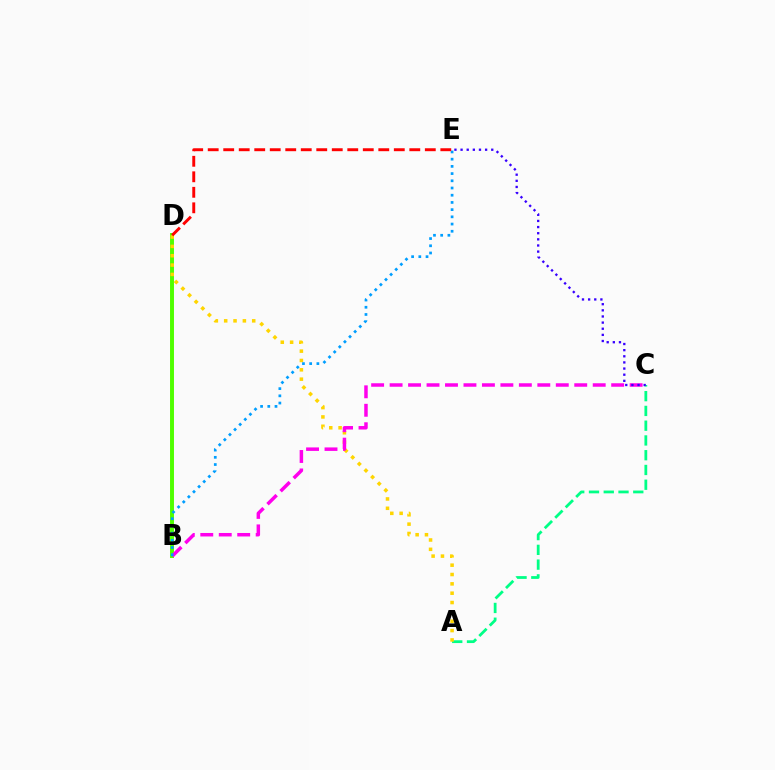{('A', 'C'): [{'color': '#00ff86', 'line_style': 'dashed', 'thickness': 2.01}], ('B', 'D'): [{'color': '#4fff00', 'line_style': 'solid', 'thickness': 2.83}], ('A', 'D'): [{'color': '#ffd500', 'line_style': 'dotted', 'thickness': 2.54}], ('B', 'C'): [{'color': '#ff00ed', 'line_style': 'dashed', 'thickness': 2.51}], ('B', 'E'): [{'color': '#009eff', 'line_style': 'dotted', 'thickness': 1.96}], ('D', 'E'): [{'color': '#ff0000', 'line_style': 'dashed', 'thickness': 2.11}], ('C', 'E'): [{'color': '#3700ff', 'line_style': 'dotted', 'thickness': 1.67}]}